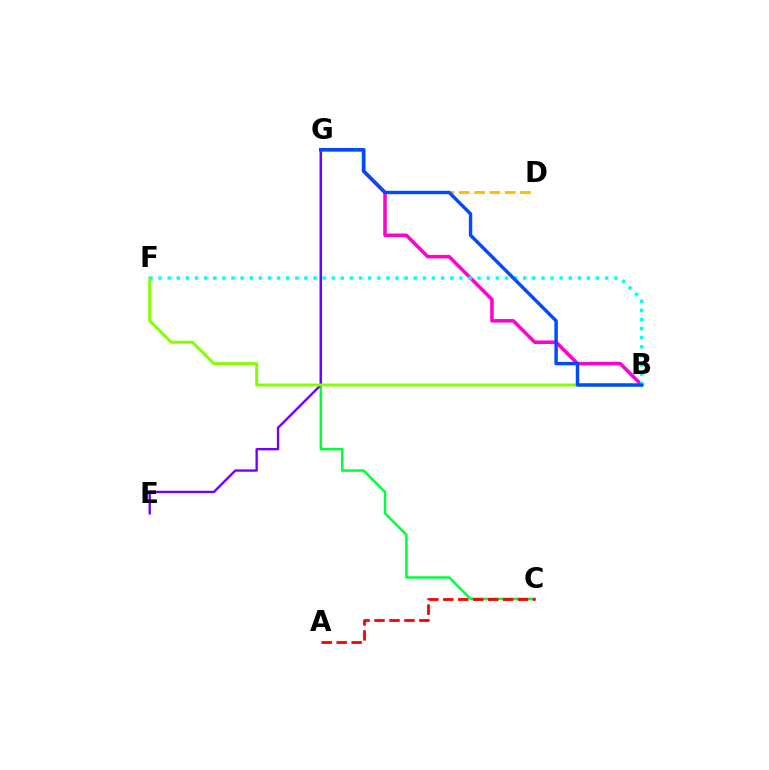{('C', 'G'): [{'color': '#00ff39', 'line_style': 'solid', 'thickness': 1.8}], ('E', 'G'): [{'color': '#7200ff', 'line_style': 'solid', 'thickness': 1.7}], ('B', 'G'): [{'color': '#ff00cf', 'line_style': 'solid', 'thickness': 2.55}, {'color': '#004bff', 'line_style': 'solid', 'thickness': 2.45}], ('D', 'G'): [{'color': '#ffbd00', 'line_style': 'dashed', 'thickness': 2.08}], ('B', 'F'): [{'color': '#84ff00', 'line_style': 'solid', 'thickness': 2.13}, {'color': '#00fff6', 'line_style': 'dotted', 'thickness': 2.48}], ('A', 'C'): [{'color': '#ff0000', 'line_style': 'dashed', 'thickness': 2.03}]}